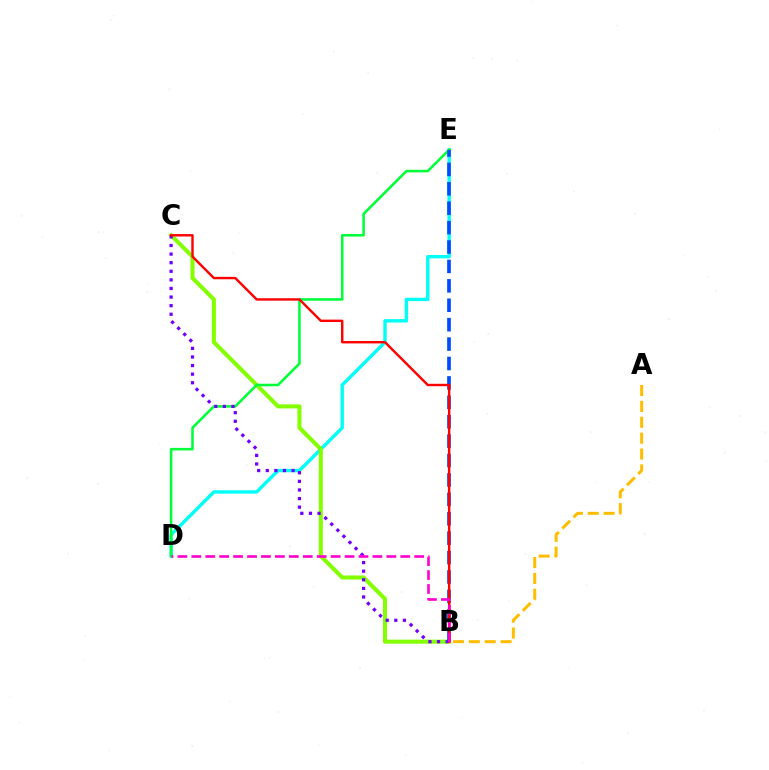{('D', 'E'): [{'color': '#00fff6', 'line_style': 'solid', 'thickness': 2.43}, {'color': '#00ff39', 'line_style': 'solid', 'thickness': 1.84}], ('B', 'C'): [{'color': '#84ff00', 'line_style': 'solid', 'thickness': 2.91}, {'color': '#7200ff', 'line_style': 'dotted', 'thickness': 2.34}, {'color': '#ff0000', 'line_style': 'solid', 'thickness': 1.74}], ('B', 'E'): [{'color': '#004bff', 'line_style': 'dashed', 'thickness': 2.64}], ('B', 'D'): [{'color': '#ff00cf', 'line_style': 'dashed', 'thickness': 1.89}], ('A', 'B'): [{'color': '#ffbd00', 'line_style': 'dashed', 'thickness': 2.16}]}